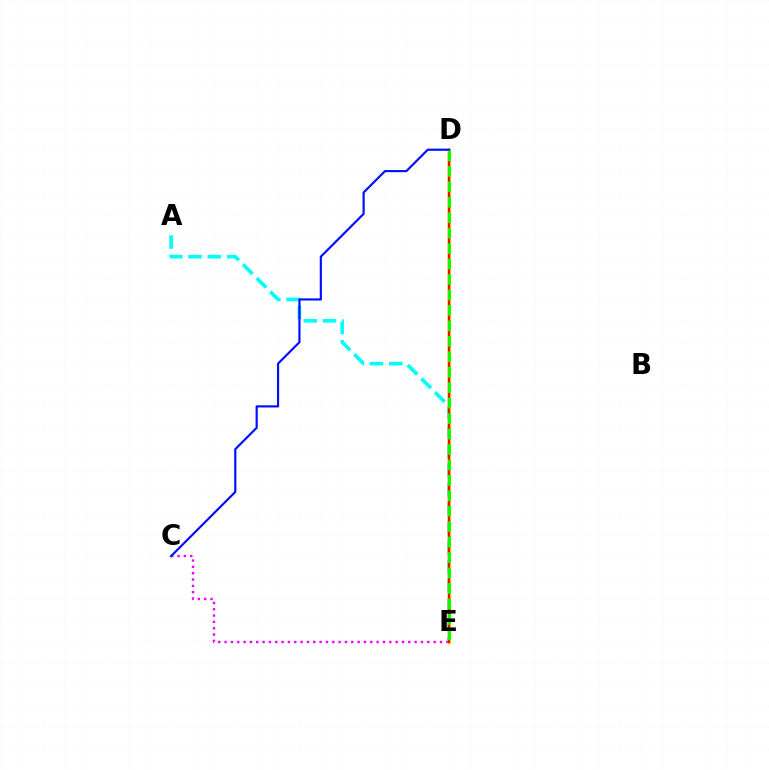{('C', 'E'): [{'color': '#ee00ff', 'line_style': 'dotted', 'thickness': 1.72}], ('A', 'E'): [{'color': '#00fff6', 'line_style': 'dashed', 'thickness': 2.62}], ('D', 'E'): [{'color': '#fcf500', 'line_style': 'solid', 'thickness': 2.45}, {'color': '#ff0000', 'line_style': 'solid', 'thickness': 1.75}, {'color': '#08ff00', 'line_style': 'dashed', 'thickness': 2.1}], ('C', 'D'): [{'color': '#0010ff', 'line_style': 'solid', 'thickness': 1.57}]}